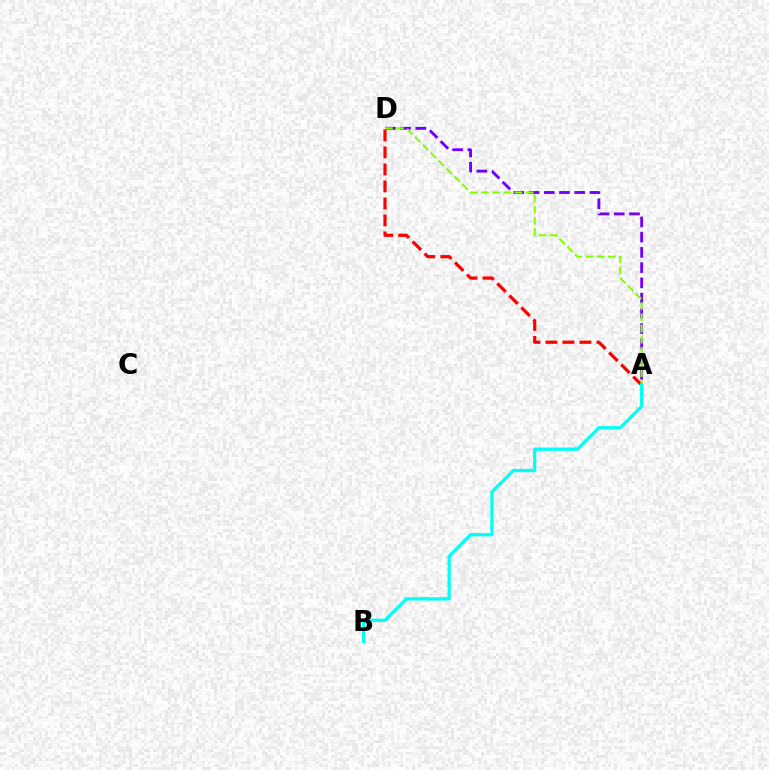{('A', 'D'): [{'color': '#7200ff', 'line_style': 'dashed', 'thickness': 2.07}, {'color': '#ff0000', 'line_style': 'dashed', 'thickness': 2.31}, {'color': '#84ff00', 'line_style': 'dashed', 'thickness': 1.51}], ('A', 'B'): [{'color': '#00fff6', 'line_style': 'solid', 'thickness': 2.34}]}